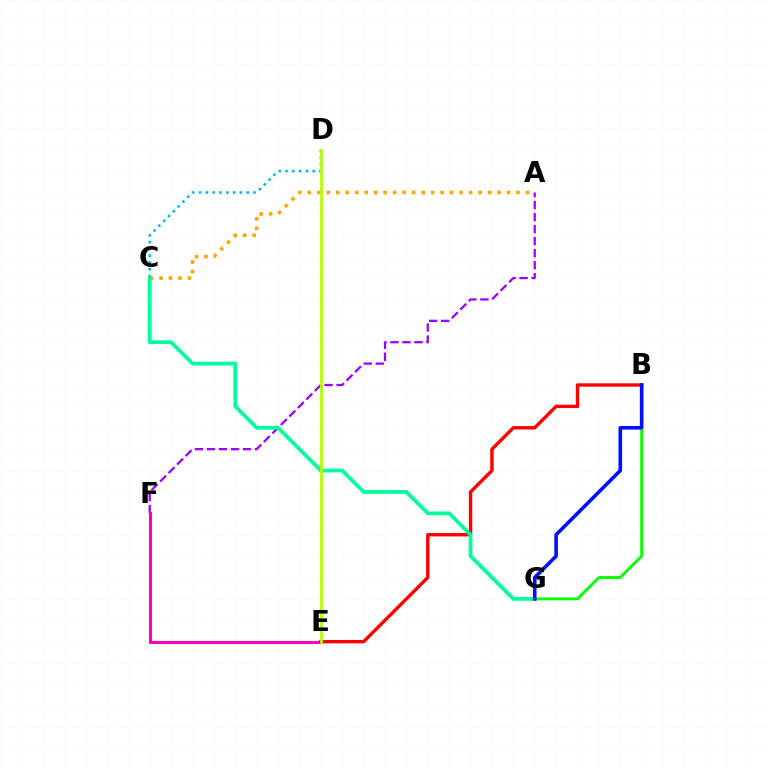{('C', 'D'): [{'color': '#00b5ff', 'line_style': 'dotted', 'thickness': 1.85}], ('A', 'F'): [{'color': '#9b00ff', 'line_style': 'dashed', 'thickness': 1.63}], ('A', 'C'): [{'color': '#ffa500', 'line_style': 'dotted', 'thickness': 2.58}], ('E', 'F'): [{'color': '#ff00bd', 'line_style': 'solid', 'thickness': 2.23}], ('B', 'E'): [{'color': '#ff0000', 'line_style': 'solid', 'thickness': 2.44}], ('C', 'G'): [{'color': '#00ff9d', 'line_style': 'solid', 'thickness': 2.7}], ('D', 'E'): [{'color': '#b3ff00', 'line_style': 'solid', 'thickness': 2.0}], ('B', 'G'): [{'color': '#08ff00', 'line_style': 'solid', 'thickness': 2.07}, {'color': '#0010ff', 'line_style': 'solid', 'thickness': 2.6}]}